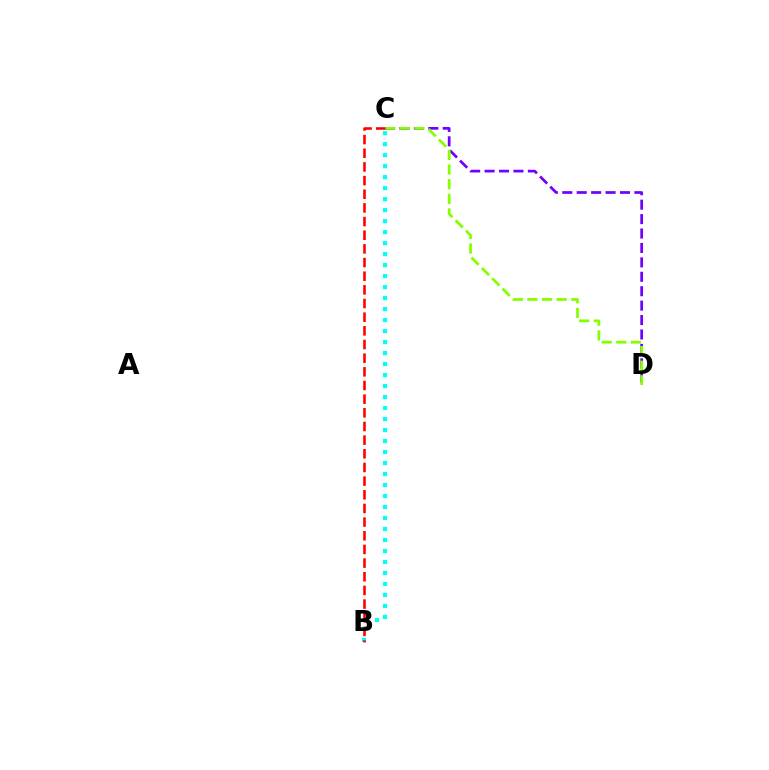{('B', 'C'): [{'color': '#00fff6', 'line_style': 'dotted', 'thickness': 2.99}, {'color': '#ff0000', 'line_style': 'dashed', 'thickness': 1.86}], ('C', 'D'): [{'color': '#7200ff', 'line_style': 'dashed', 'thickness': 1.96}, {'color': '#84ff00', 'line_style': 'dashed', 'thickness': 1.99}]}